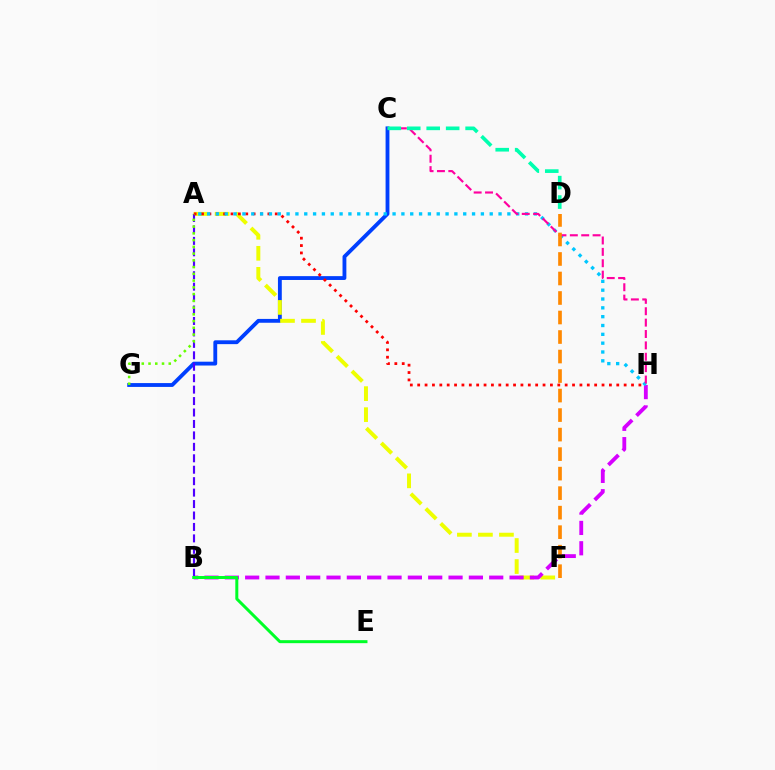{('C', 'G'): [{'color': '#003fff', 'line_style': 'solid', 'thickness': 2.76}], ('A', 'F'): [{'color': '#eeff00', 'line_style': 'dashed', 'thickness': 2.86}], ('B', 'H'): [{'color': '#d600ff', 'line_style': 'dashed', 'thickness': 2.76}], ('A', 'B'): [{'color': '#4f00ff', 'line_style': 'dashed', 'thickness': 1.55}], ('A', 'H'): [{'color': '#ff0000', 'line_style': 'dotted', 'thickness': 2.0}, {'color': '#00c7ff', 'line_style': 'dotted', 'thickness': 2.4}], ('B', 'E'): [{'color': '#00ff27', 'line_style': 'solid', 'thickness': 2.16}], ('C', 'H'): [{'color': '#ff00a0', 'line_style': 'dashed', 'thickness': 1.55}], ('A', 'G'): [{'color': '#66ff00', 'line_style': 'dotted', 'thickness': 1.83}], ('C', 'D'): [{'color': '#00ffaf', 'line_style': 'dashed', 'thickness': 2.64}], ('D', 'F'): [{'color': '#ff8800', 'line_style': 'dashed', 'thickness': 2.65}]}